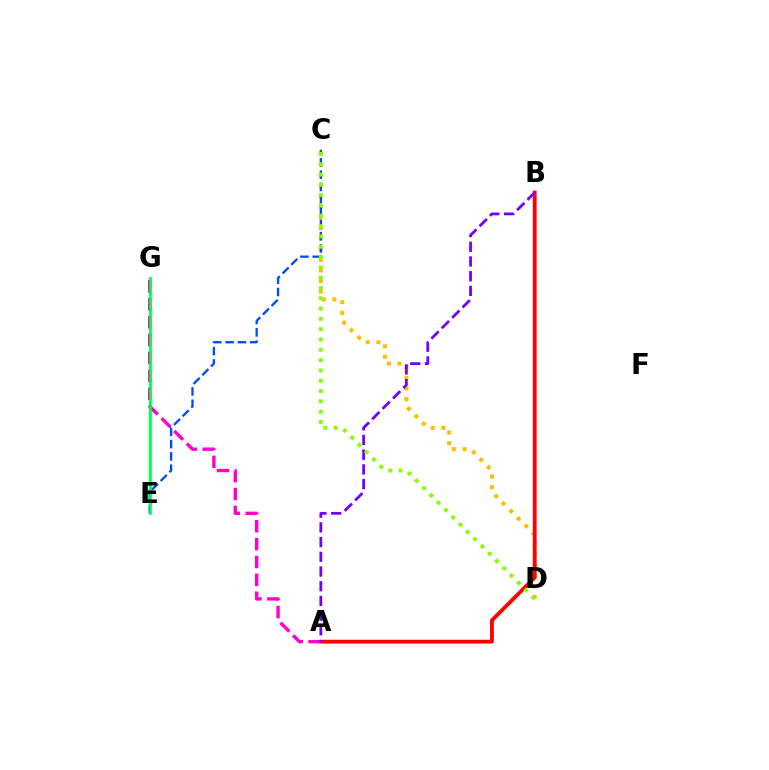{('C', 'D'): [{'color': '#ffbd00', 'line_style': 'dotted', 'thickness': 2.88}, {'color': '#84ff00', 'line_style': 'dotted', 'thickness': 2.8}], ('E', 'G'): [{'color': '#00fff6', 'line_style': 'solid', 'thickness': 1.57}, {'color': '#00ff39', 'line_style': 'solid', 'thickness': 1.87}], ('A', 'B'): [{'color': '#ff0000', 'line_style': 'solid', 'thickness': 2.74}, {'color': '#7200ff', 'line_style': 'dashed', 'thickness': 2.0}], ('A', 'G'): [{'color': '#ff00cf', 'line_style': 'dashed', 'thickness': 2.43}], ('C', 'E'): [{'color': '#004bff', 'line_style': 'dashed', 'thickness': 1.67}]}